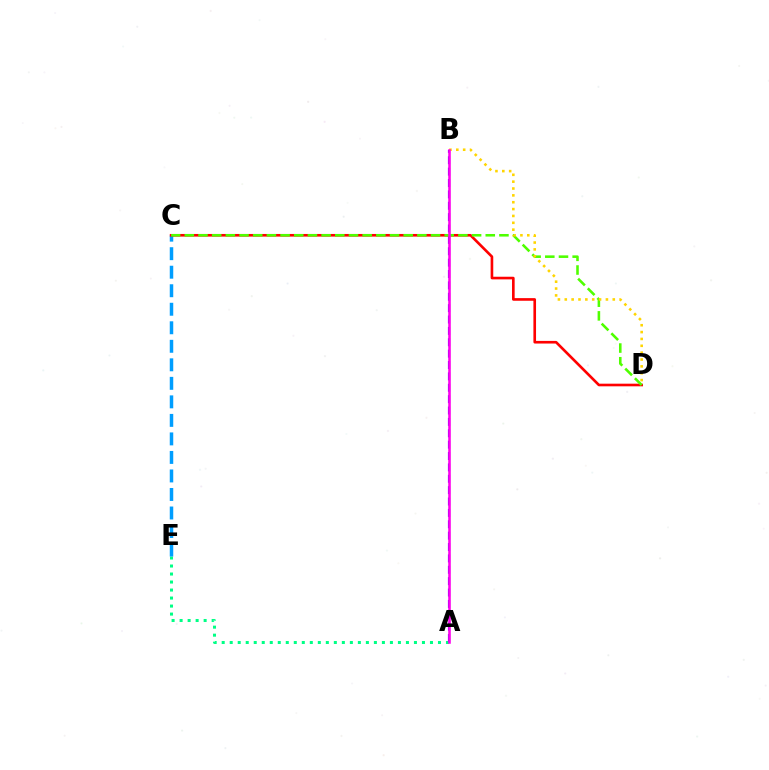{('A', 'E'): [{'color': '#00ff86', 'line_style': 'dotted', 'thickness': 2.18}], ('C', 'E'): [{'color': '#009eff', 'line_style': 'dashed', 'thickness': 2.52}], ('A', 'B'): [{'color': '#3700ff', 'line_style': 'dashed', 'thickness': 1.55}, {'color': '#ff00ed', 'line_style': 'solid', 'thickness': 1.85}], ('C', 'D'): [{'color': '#ff0000', 'line_style': 'solid', 'thickness': 1.9}, {'color': '#4fff00', 'line_style': 'dashed', 'thickness': 1.86}], ('B', 'D'): [{'color': '#ffd500', 'line_style': 'dotted', 'thickness': 1.86}]}